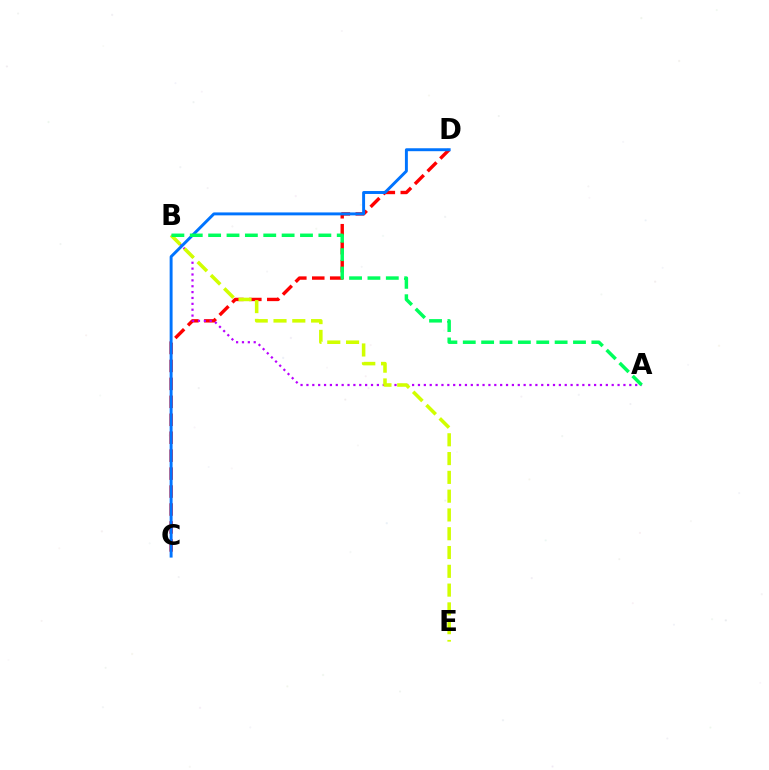{('C', 'D'): [{'color': '#ff0000', 'line_style': 'dashed', 'thickness': 2.44}, {'color': '#0074ff', 'line_style': 'solid', 'thickness': 2.11}], ('A', 'B'): [{'color': '#b900ff', 'line_style': 'dotted', 'thickness': 1.6}, {'color': '#00ff5c', 'line_style': 'dashed', 'thickness': 2.5}], ('B', 'E'): [{'color': '#d1ff00', 'line_style': 'dashed', 'thickness': 2.55}]}